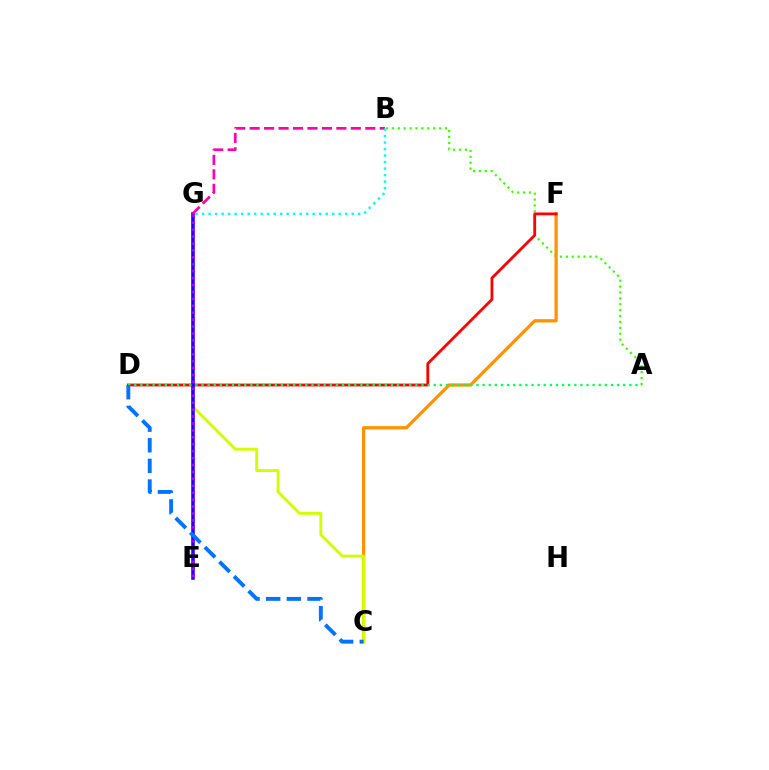{('A', 'B'): [{'color': '#3dff00', 'line_style': 'dotted', 'thickness': 1.6}], ('C', 'F'): [{'color': '#ff9400', 'line_style': 'solid', 'thickness': 2.36}], ('C', 'G'): [{'color': '#d1ff00', 'line_style': 'solid', 'thickness': 2.08}], ('D', 'F'): [{'color': '#ff0000', 'line_style': 'solid', 'thickness': 2.02}], ('E', 'G'): [{'color': '#2500ff', 'line_style': 'solid', 'thickness': 2.56}, {'color': '#b900ff', 'line_style': 'dotted', 'thickness': 1.88}], ('B', 'G'): [{'color': '#ff00ac', 'line_style': 'dashed', 'thickness': 1.96}, {'color': '#00fff6', 'line_style': 'dotted', 'thickness': 1.77}], ('A', 'D'): [{'color': '#00ff5c', 'line_style': 'dotted', 'thickness': 1.66}], ('C', 'D'): [{'color': '#0074ff', 'line_style': 'dashed', 'thickness': 2.8}]}